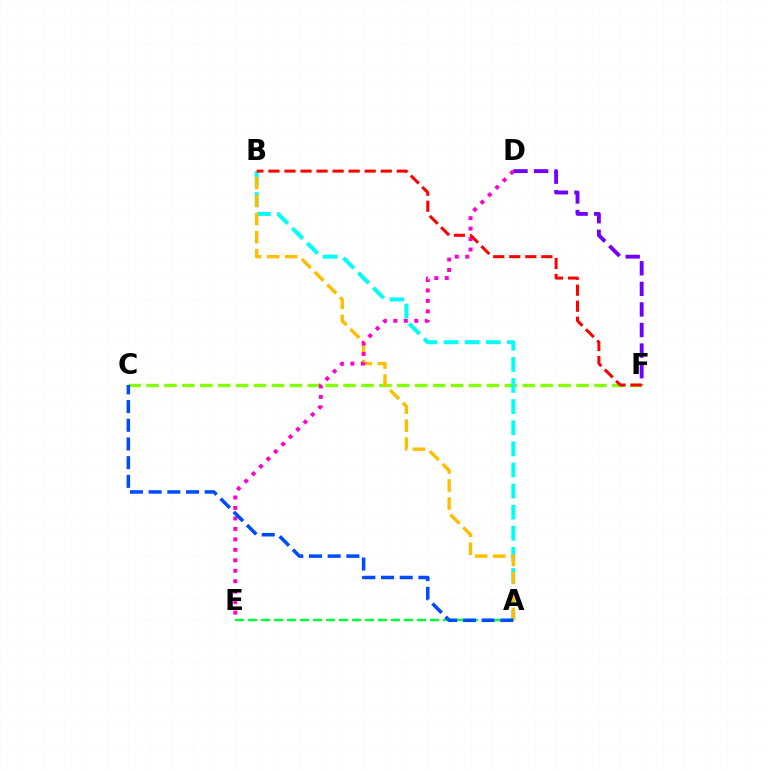{('C', 'F'): [{'color': '#84ff00', 'line_style': 'dashed', 'thickness': 2.43}], ('A', 'B'): [{'color': '#00fff6', 'line_style': 'dashed', 'thickness': 2.87}, {'color': '#ffbd00', 'line_style': 'dashed', 'thickness': 2.45}], ('A', 'E'): [{'color': '#00ff39', 'line_style': 'dashed', 'thickness': 1.77}], ('D', 'E'): [{'color': '#ff00cf', 'line_style': 'dotted', 'thickness': 2.84}], ('A', 'C'): [{'color': '#004bff', 'line_style': 'dashed', 'thickness': 2.54}], ('D', 'F'): [{'color': '#7200ff', 'line_style': 'dashed', 'thickness': 2.8}], ('B', 'F'): [{'color': '#ff0000', 'line_style': 'dashed', 'thickness': 2.18}]}